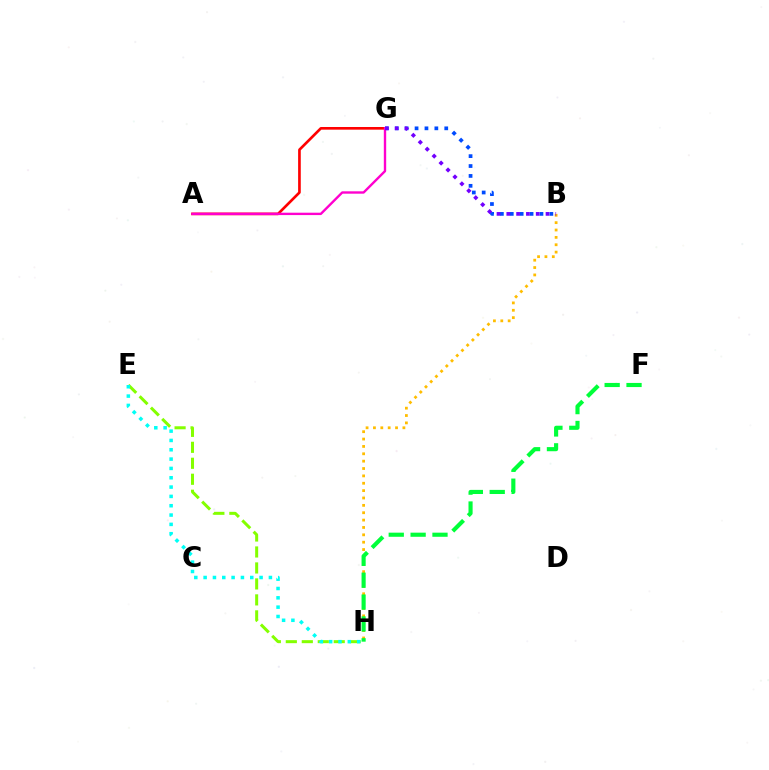{('B', 'G'): [{'color': '#004bff', 'line_style': 'dotted', 'thickness': 2.69}, {'color': '#7200ff', 'line_style': 'dotted', 'thickness': 2.66}], ('A', 'G'): [{'color': '#ff0000', 'line_style': 'solid', 'thickness': 1.91}, {'color': '#ff00cf', 'line_style': 'solid', 'thickness': 1.71}], ('E', 'H'): [{'color': '#84ff00', 'line_style': 'dashed', 'thickness': 2.17}, {'color': '#00fff6', 'line_style': 'dotted', 'thickness': 2.53}], ('B', 'H'): [{'color': '#ffbd00', 'line_style': 'dotted', 'thickness': 2.0}], ('F', 'H'): [{'color': '#00ff39', 'line_style': 'dashed', 'thickness': 2.97}]}